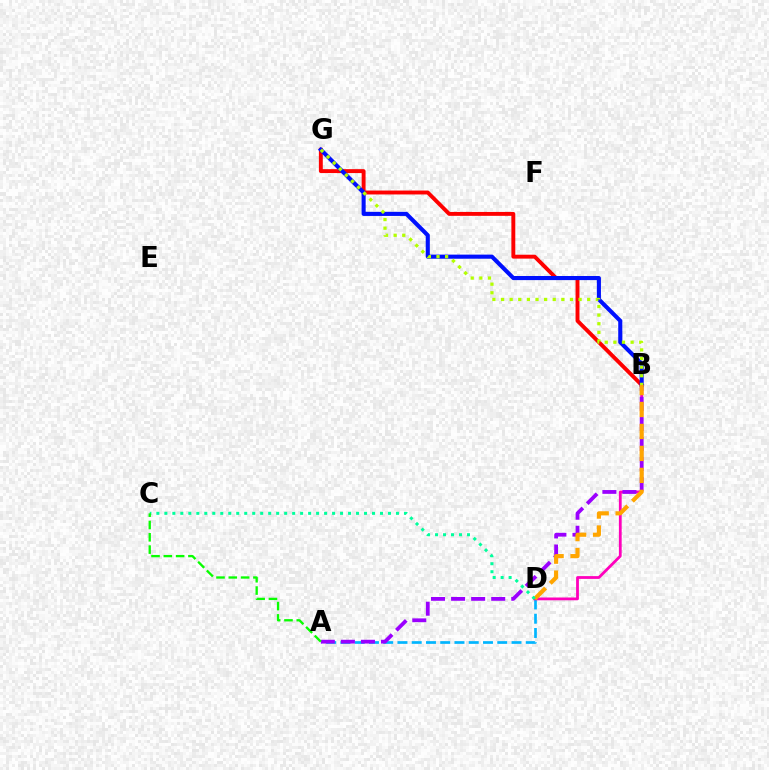{('A', 'D'): [{'color': '#00b5ff', 'line_style': 'dashed', 'thickness': 1.94}], ('B', 'G'): [{'color': '#ff0000', 'line_style': 'solid', 'thickness': 2.81}, {'color': '#0010ff', 'line_style': 'solid', 'thickness': 2.95}, {'color': '#b3ff00', 'line_style': 'dotted', 'thickness': 2.34}], ('B', 'D'): [{'color': '#ff00bd', 'line_style': 'solid', 'thickness': 2.01}, {'color': '#ffa500', 'line_style': 'dashed', 'thickness': 2.98}], ('A', 'B'): [{'color': '#9b00ff', 'line_style': 'dashed', 'thickness': 2.73}], ('C', 'D'): [{'color': '#00ff9d', 'line_style': 'dotted', 'thickness': 2.17}], ('A', 'C'): [{'color': '#08ff00', 'line_style': 'dashed', 'thickness': 1.67}]}